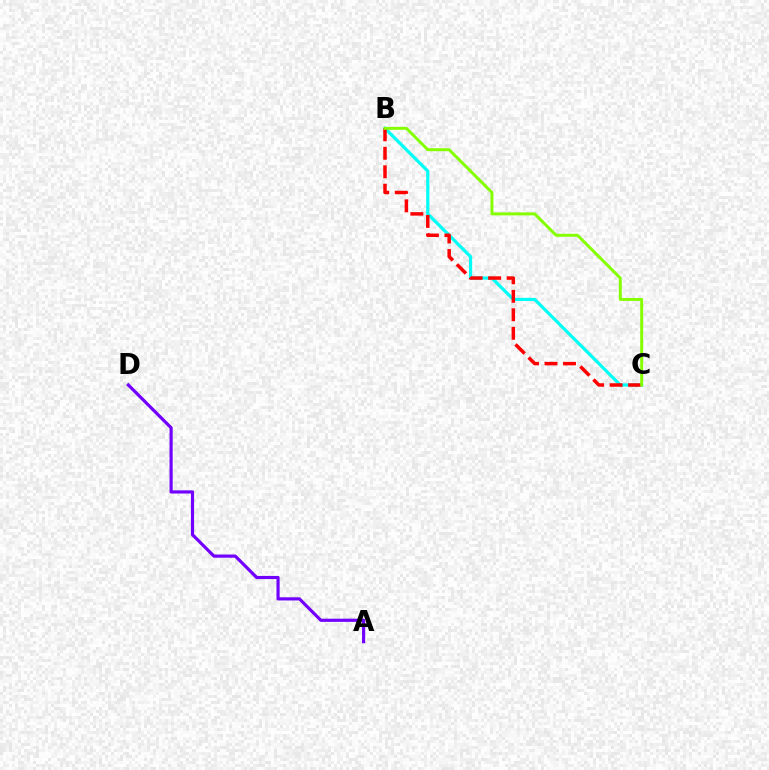{('B', 'C'): [{'color': '#00fff6', 'line_style': 'solid', 'thickness': 2.29}, {'color': '#ff0000', 'line_style': 'dashed', 'thickness': 2.51}, {'color': '#84ff00', 'line_style': 'solid', 'thickness': 2.12}], ('A', 'D'): [{'color': '#7200ff', 'line_style': 'solid', 'thickness': 2.28}]}